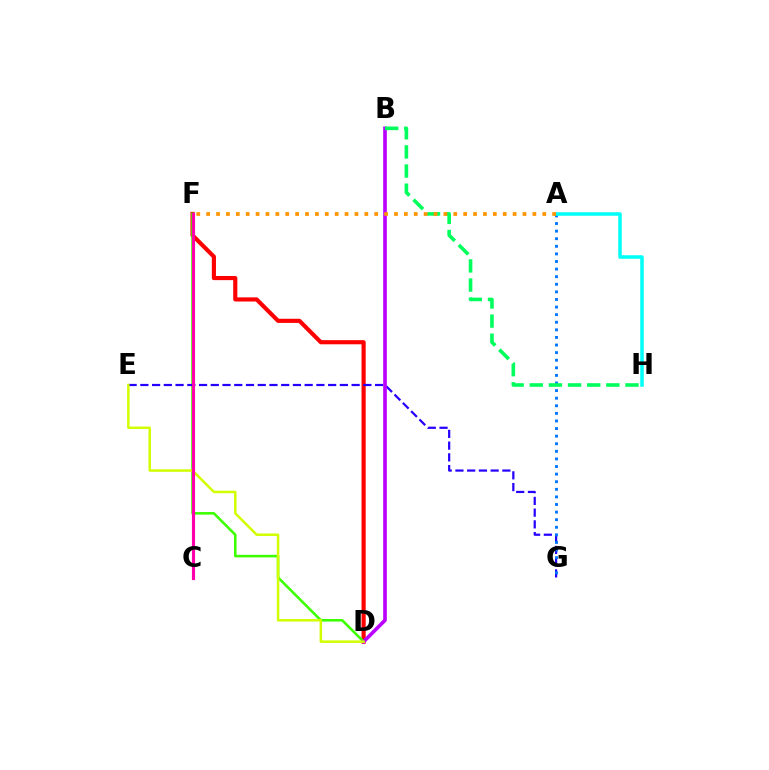{('D', 'F'): [{'color': '#ff0000', 'line_style': 'solid', 'thickness': 2.98}, {'color': '#3dff00', 'line_style': 'solid', 'thickness': 1.86}], ('E', 'G'): [{'color': '#2500ff', 'line_style': 'dashed', 'thickness': 1.59}], ('B', 'D'): [{'color': '#b900ff', 'line_style': 'solid', 'thickness': 2.62}], ('A', 'G'): [{'color': '#0074ff', 'line_style': 'dotted', 'thickness': 2.06}], ('A', 'H'): [{'color': '#00fff6', 'line_style': 'solid', 'thickness': 2.54}], ('B', 'H'): [{'color': '#00ff5c', 'line_style': 'dashed', 'thickness': 2.6}], ('D', 'E'): [{'color': '#d1ff00', 'line_style': 'solid', 'thickness': 1.8}], ('A', 'F'): [{'color': '#ff9400', 'line_style': 'dotted', 'thickness': 2.69}], ('C', 'F'): [{'color': '#ff00ac', 'line_style': 'solid', 'thickness': 2.25}]}